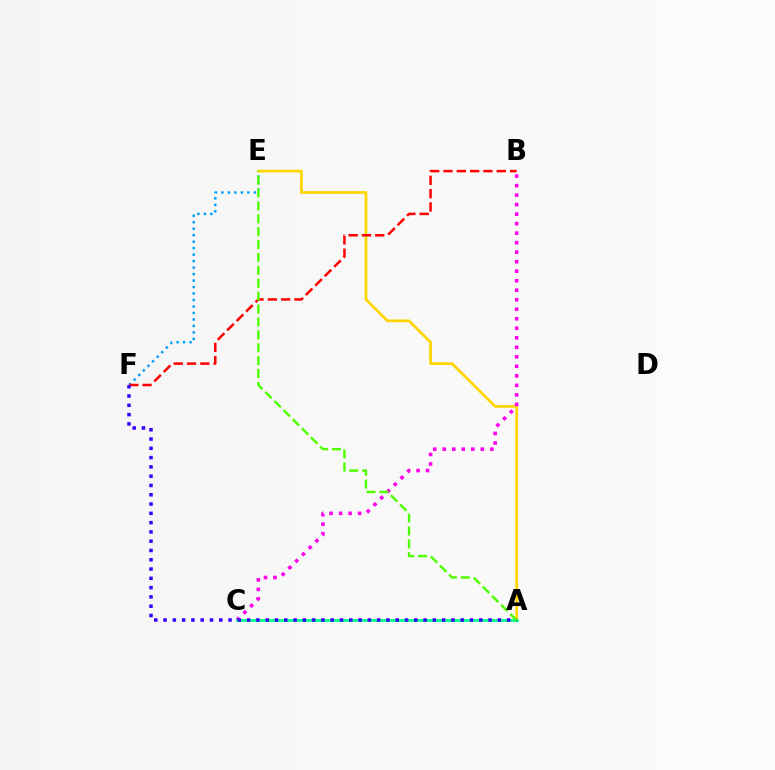{('A', 'E'): [{'color': '#ffd500', 'line_style': 'solid', 'thickness': 1.96}, {'color': '#4fff00', 'line_style': 'dashed', 'thickness': 1.75}], ('B', 'C'): [{'color': '#ff00ed', 'line_style': 'dotted', 'thickness': 2.58}], ('E', 'F'): [{'color': '#009eff', 'line_style': 'dotted', 'thickness': 1.76}], ('B', 'F'): [{'color': '#ff0000', 'line_style': 'dashed', 'thickness': 1.81}], ('A', 'C'): [{'color': '#00ff86', 'line_style': 'solid', 'thickness': 1.95}], ('A', 'F'): [{'color': '#3700ff', 'line_style': 'dotted', 'thickness': 2.52}]}